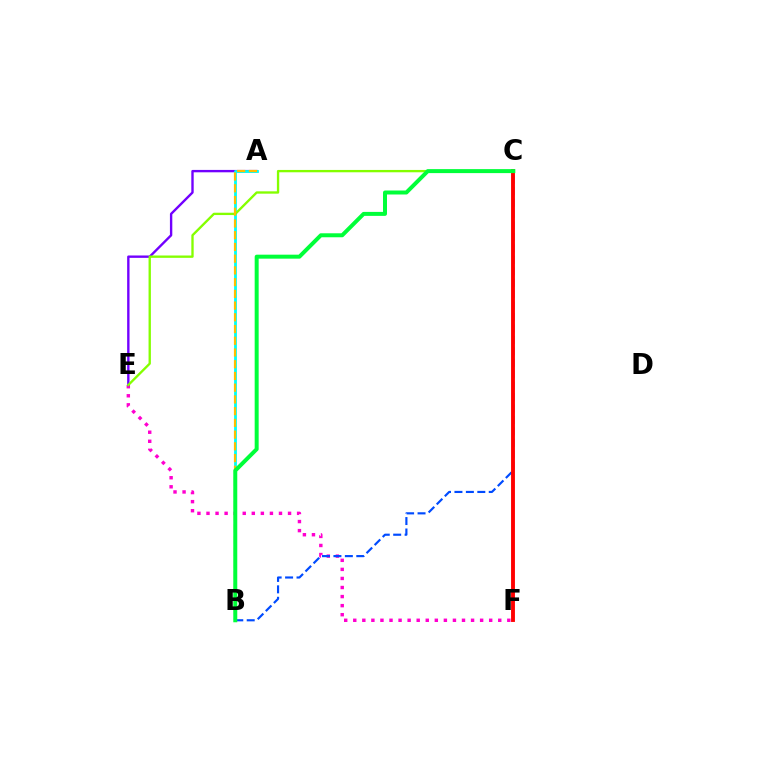{('E', 'F'): [{'color': '#ff00cf', 'line_style': 'dotted', 'thickness': 2.46}], ('A', 'E'): [{'color': '#7200ff', 'line_style': 'solid', 'thickness': 1.71}], ('B', 'C'): [{'color': '#004bff', 'line_style': 'dashed', 'thickness': 1.55}, {'color': '#00ff39', 'line_style': 'solid', 'thickness': 2.87}], ('A', 'B'): [{'color': '#00fff6', 'line_style': 'solid', 'thickness': 2.02}, {'color': '#ffbd00', 'line_style': 'dashed', 'thickness': 1.59}], ('C', 'F'): [{'color': '#ff0000', 'line_style': 'solid', 'thickness': 2.79}], ('C', 'E'): [{'color': '#84ff00', 'line_style': 'solid', 'thickness': 1.69}]}